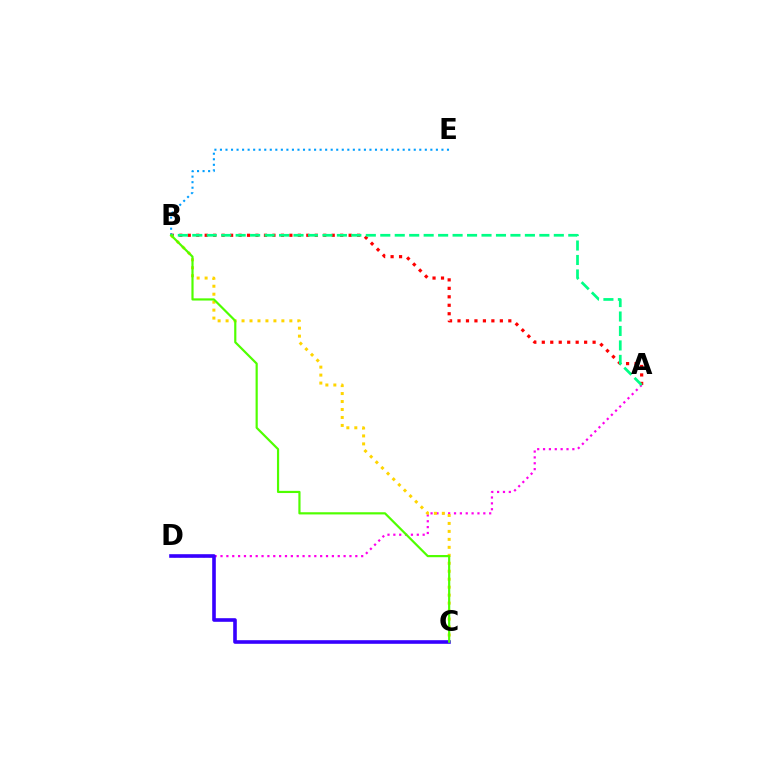{('B', 'E'): [{'color': '#009eff', 'line_style': 'dotted', 'thickness': 1.5}], ('A', 'B'): [{'color': '#ff0000', 'line_style': 'dotted', 'thickness': 2.3}, {'color': '#00ff86', 'line_style': 'dashed', 'thickness': 1.96}], ('A', 'D'): [{'color': '#ff00ed', 'line_style': 'dotted', 'thickness': 1.59}], ('B', 'C'): [{'color': '#ffd500', 'line_style': 'dotted', 'thickness': 2.17}, {'color': '#4fff00', 'line_style': 'solid', 'thickness': 1.58}], ('C', 'D'): [{'color': '#3700ff', 'line_style': 'solid', 'thickness': 2.6}]}